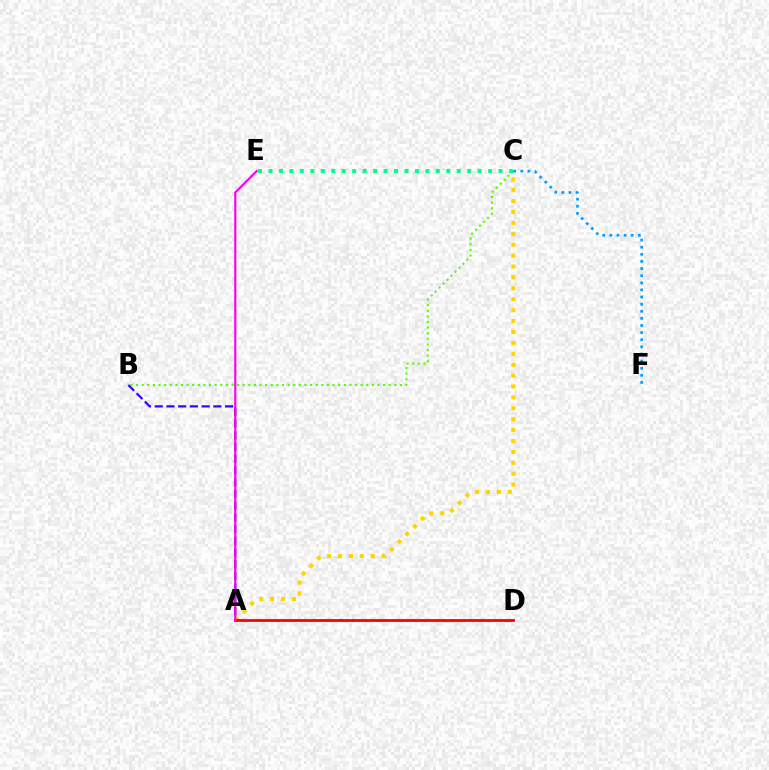{('B', 'C'): [{'color': '#4fff00', 'line_style': 'dotted', 'thickness': 1.53}], ('A', 'C'): [{'color': '#ffd500', 'line_style': 'dotted', 'thickness': 2.96}], ('C', 'E'): [{'color': '#00ff86', 'line_style': 'dotted', 'thickness': 2.84}], ('A', 'B'): [{'color': '#3700ff', 'line_style': 'dashed', 'thickness': 1.59}], ('C', 'F'): [{'color': '#009eff', 'line_style': 'dotted', 'thickness': 1.93}], ('A', 'D'): [{'color': '#ff0000', 'line_style': 'solid', 'thickness': 2.01}], ('A', 'E'): [{'color': '#ff00ed', 'line_style': 'solid', 'thickness': 1.55}]}